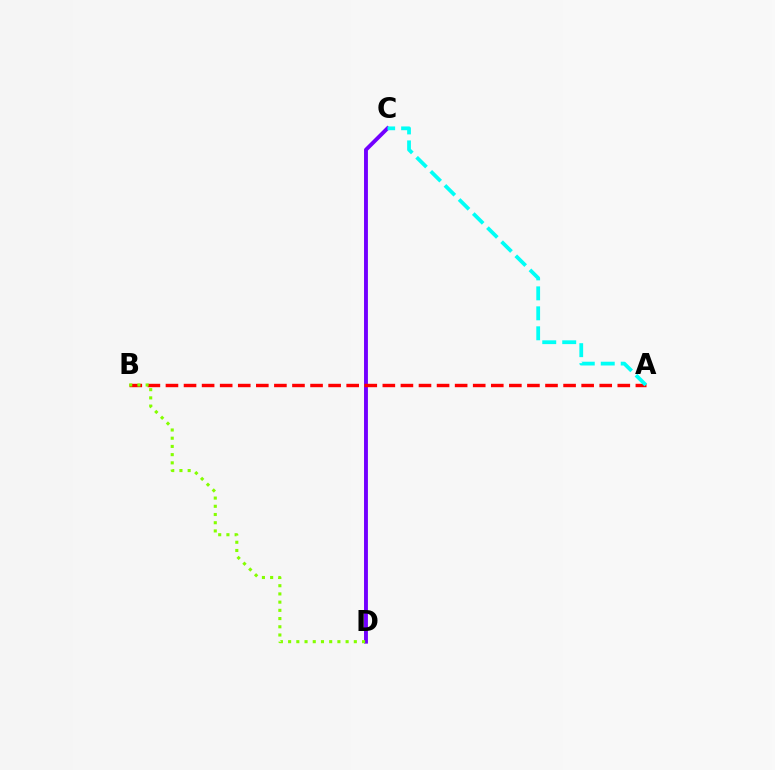{('C', 'D'): [{'color': '#7200ff', 'line_style': 'solid', 'thickness': 2.8}], ('A', 'B'): [{'color': '#ff0000', 'line_style': 'dashed', 'thickness': 2.46}], ('A', 'C'): [{'color': '#00fff6', 'line_style': 'dashed', 'thickness': 2.71}], ('B', 'D'): [{'color': '#84ff00', 'line_style': 'dotted', 'thickness': 2.23}]}